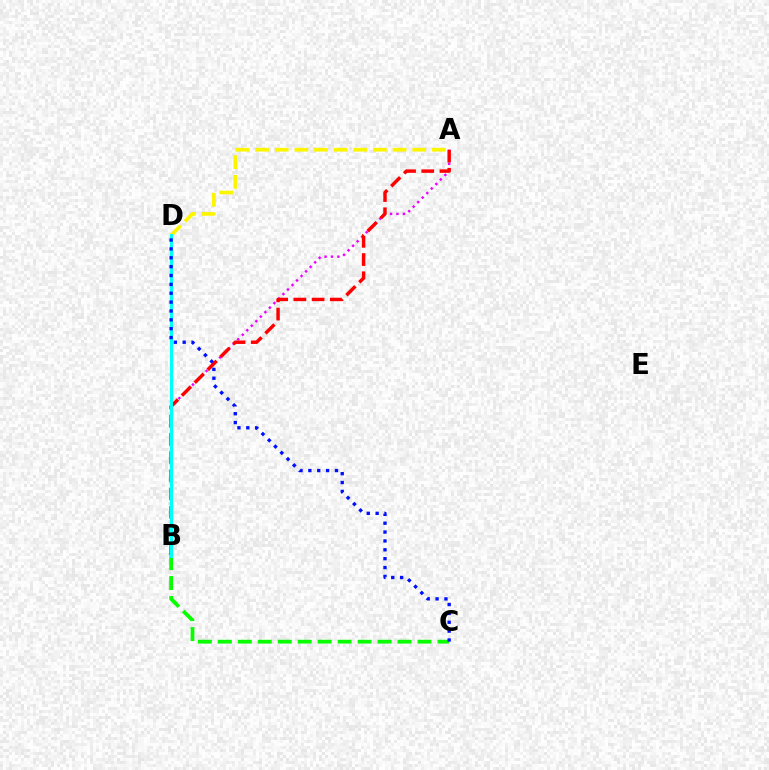{('A', 'B'): [{'color': '#ee00ff', 'line_style': 'dotted', 'thickness': 1.74}, {'color': '#ff0000', 'line_style': 'dashed', 'thickness': 2.48}], ('A', 'D'): [{'color': '#fcf500', 'line_style': 'dashed', 'thickness': 2.67}], ('B', 'C'): [{'color': '#08ff00', 'line_style': 'dashed', 'thickness': 2.71}], ('B', 'D'): [{'color': '#00fff6', 'line_style': 'solid', 'thickness': 2.29}], ('C', 'D'): [{'color': '#0010ff', 'line_style': 'dotted', 'thickness': 2.41}]}